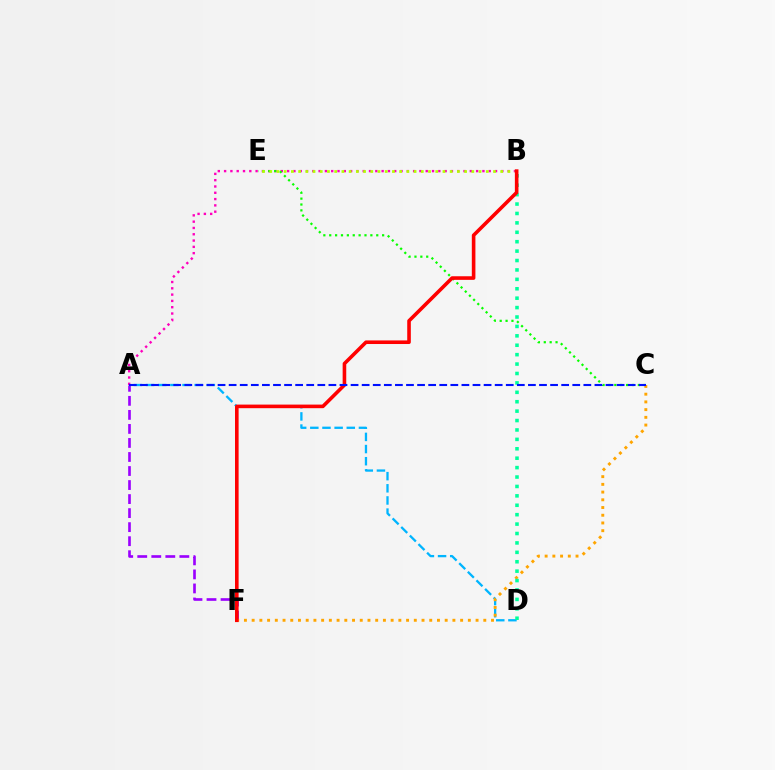{('A', 'F'): [{'color': '#9b00ff', 'line_style': 'dashed', 'thickness': 1.91}], ('A', 'B'): [{'color': '#ff00bd', 'line_style': 'dotted', 'thickness': 1.71}], ('A', 'D'): [{'color': '#00b5ff', 'line_style': 'dashed', 'thickness': 1.65}], ('C', 'E'): [{'color': '#08ff00', 'line_style': 'dotted', 'thickness': 1.6}], ('C', 'F'): [{'color': '#ffa500', 'line_style': 'dotted', 'thickness': 2.1}], ('B', 'D'): [{'color': '#00ff9d', 'line_style': 'dotted', 'thickness': 2.56}], ('B', 'E'): [{'color': '#b3ff00', 'line_style': 'dotted', 'thickness': 1.96}], ('B', 'F'): [{'color': '#ff0000', 'line_style': 'solid', 'thickness': 2.59}], ('A', 'C'): [{'color': '#0010ff', 'line_style': 'dashed', 'thickness': 1.51}]}